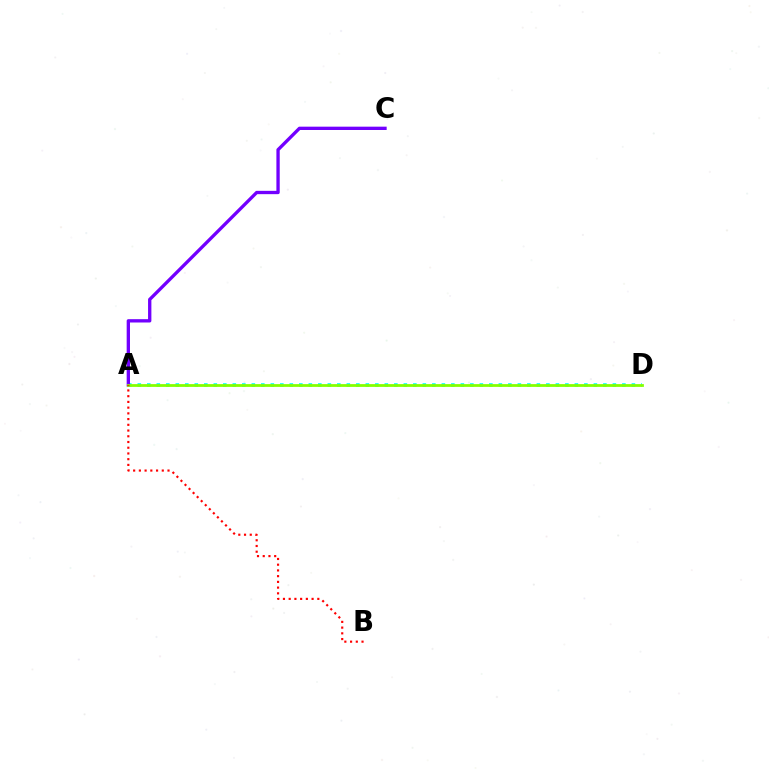{('A', 'D'): [{'color': '#00fff6', 'line_style': 'dotted', 'thickness': 2.58}, {'color': '#84ff00', 'line_style': 'solid', 'thickness': 1.99}], ('A', 'C'): [{'color': '#7200ff', 'line_style': 'solid', 'thickness': 2.39}], ('A', 'B'): [{'color': '#ff0000', 'line_style': 'dotted', 'thickness': 1.56}]}